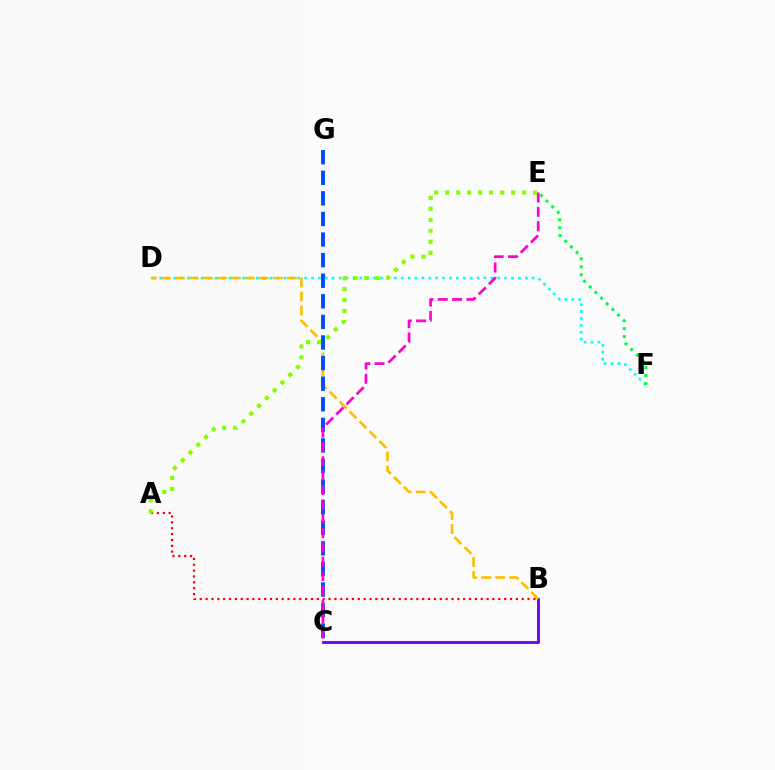{('B', 'C'): [{'color': '#7200ff', 'line_style': 'solid', 'thickness': 2.08}], ('D', 'F'): [{'color': '#00fff6', 'line_style': 'dotted', 'thickness': 1.87}], ('B', 'D'): [{'color': '#ffbd00', 'line_style': 'dashed', 'thickness': 1.9}], ('A', 'B'): [{'color': '#ff0000', 'line_style': 'dotted', 'thickness': 1.59}], ('C', 'G'): [{'color': '#004bff', 'line_style': 'dashed', 'thickness': 2.8}], ('E', 'F'): [{'color': '#00ff39', 'line_style': 'dotted', 'thickness': 2.17}], ('C', 'E'): [{'color': '#ff00cf', 'line_style': 'dashed', 'thickness': 1.95}], ('A', 'E'): [{'color': '#84ff00', 'line_style': 'dotted', 'thickness': 2.98}]}